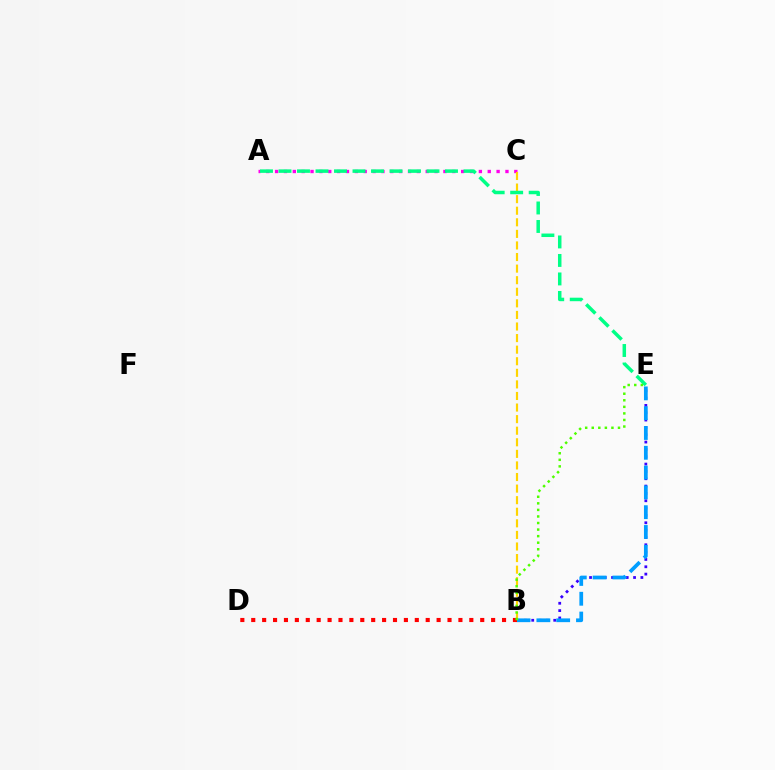{('A', 'C'): [{'color': '#ff00ed', 'line_style': 'dotted', 'thickness': 2.41}], ('B', 'E'): [{'color': '#3700ff', 'line_style': 'dotted', 'thickness': 1.99}, {'color': '#009eff', 'line_style': 'dashed', 'thickness': 2.69}, {'color': '#4fff00', 'line_style': 'dotted', 'thickness': 1.78}], ('B', 'C'): [{'color': '#ffd500', 'line_style': 'dashed', 'thickness': 1.57}], ('A', 'E'): [{'color': '#00ff86', 'line_style': 'dashed', 'thickness': 2.51}], ('B', 'D'): [{'color': '#ff0000', 'line_style': 'dotted', 'thickness': 2.96}]}